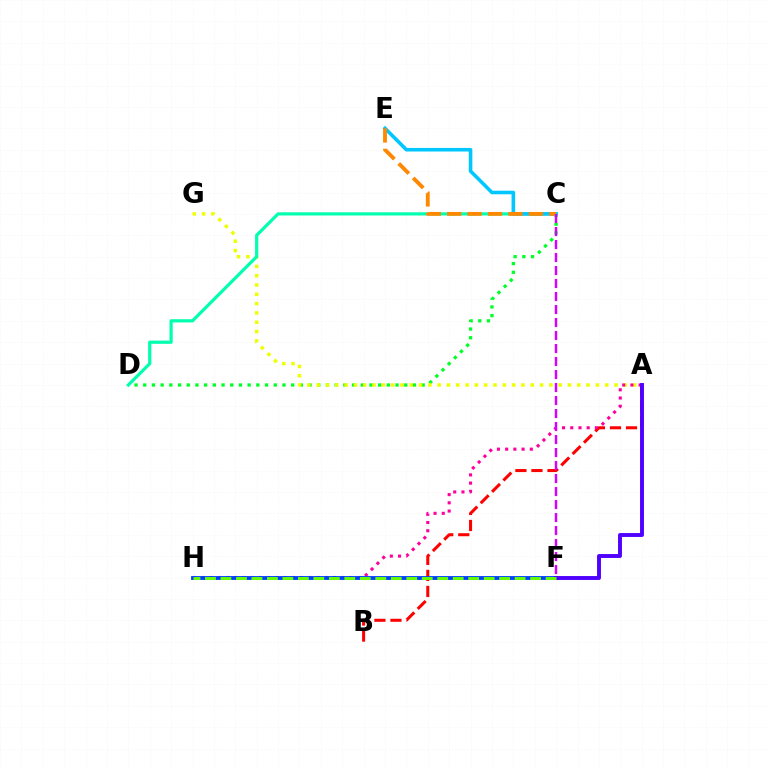{('C', 'D'): [{'color': '#00ff27', 'line_style': 'dotted', 'thickness': 2.36}, {'color': '#00ffaf', 'line_style': 'solid', 'thickness': 2.31}], ('A', 'G'): [{'color': '#eeff00', 'line_style': 'dotted', 'thickness': 2.53}], ('A', 'B'): [{'color': '#ff0000', 'line_style': 'dashed', 'thickness': 2.18}], ('A', 'H'): [{'color': '#ff00a0', 'line_style': 'dotted', 'thickness': 2.23}], ('F', 'H'): [{'color': '#003fff', 'line_style': 'solid', 'thickness': 2.76}, {'color': '#66ff00', 'line_style': 'dashed', 'thickness': 2.1}], ('A', 'F'): [{'color': '#4f00ff', 'line_style': 'solid', 'thickness': 2.81}], ('C', 'E'): [{'color': '#00c7ff', 'line_style': 'solid', 'thickness': 2.58}, {'color': '#ff8800', 'line_style': 'dashed', 'thickness': 2.77}], ('C', 'F'): [{'color': '#d600ff', 'line_style': 'dashed', 'thickness': 1.77}]}